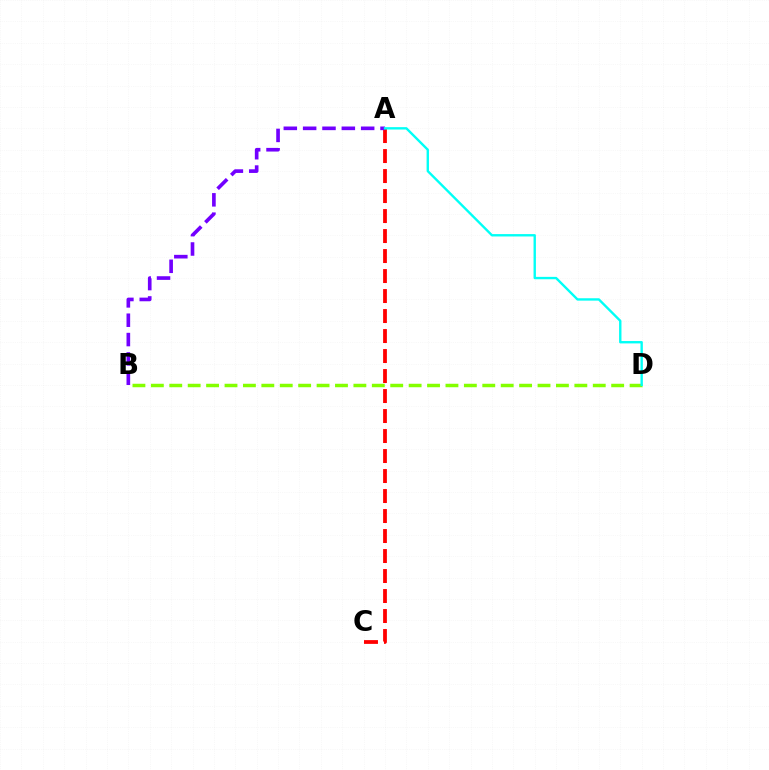{('B', 'D'): [{'color': '#84ff00', 'line_style': 'dashed', 'thickness': 2.5}], ('A', 'C'): [{'color': '#ff0000', 'line_style': 'dashed', 'thickness': 2.72}], ('A', 'B'): [{'color': '#7200ff', 'line_style': 'dashed', 'thickness': 2.63}], ('A', 'D'): [{'color': '#00fff6', 'line_style': 'solid', 'thickness': 1.71}]}